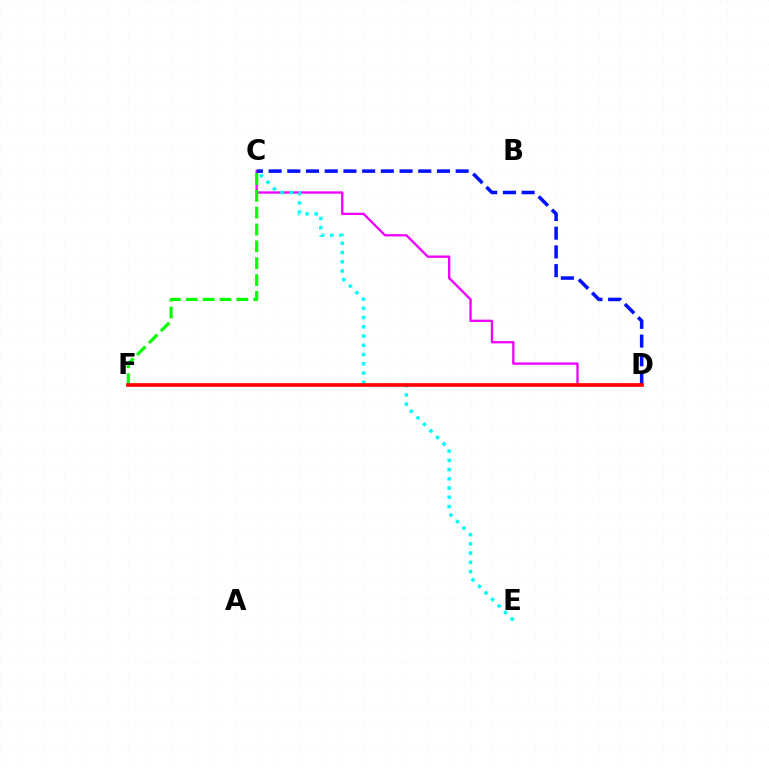{('D', 'F'): [{'color': '#fcf500', 'line_style': 'solid', 'thickness': 1.61}, {'color': '#ff0000', 'line_style': 'solid', 'thickness': 2.62}], ('C', 'D'): [{'color': '#ee00ff', 'line_style': 'solid', 'thickness': 1.67}, {'color': '#0010ff', 'line_style': 'dashed', 'thickness': 2.54}], ('C', 'E'): [{'color': '#00fff6', 'line_style': 'dotted', 'thickness': 2.51}], ('C', 'F'): [{'color': '#08ff00', 'line_style': 'dashed', 'thickness': 2.29}]}